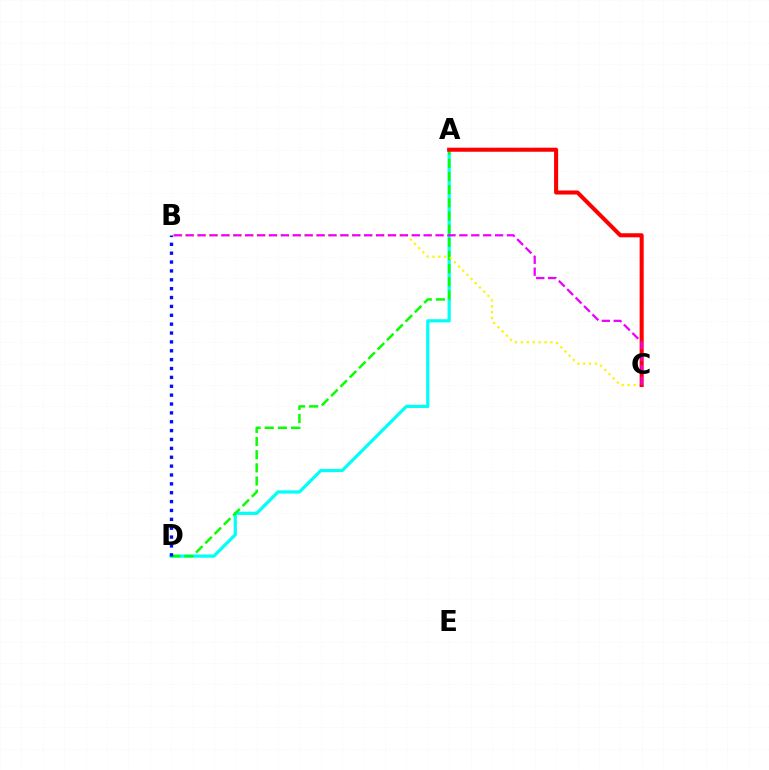{('A', 'D'): [{'color': '#00fff6', 'line_style': 'solid', 'thickness': 2.32}, {'color': '#08ff00', 'line_style': 'dashed', 'thickness': 1.79}], ('B', 'C'): [{'color': '#fcf500', 'line_style': 'dotted', 'thickness': 1.61}, {'color': '#ee00ff', 'line_style': 'dashed', 'thickness': 1.62}], ('A', 'C'): [{'color': '#ff0000', 'line_style': 'solid', 'thickness': 2.92}], ('B', 'D'): [{'color': '#0010ff', 'line_style': 'dotted', 'thickness': 2.41}]}